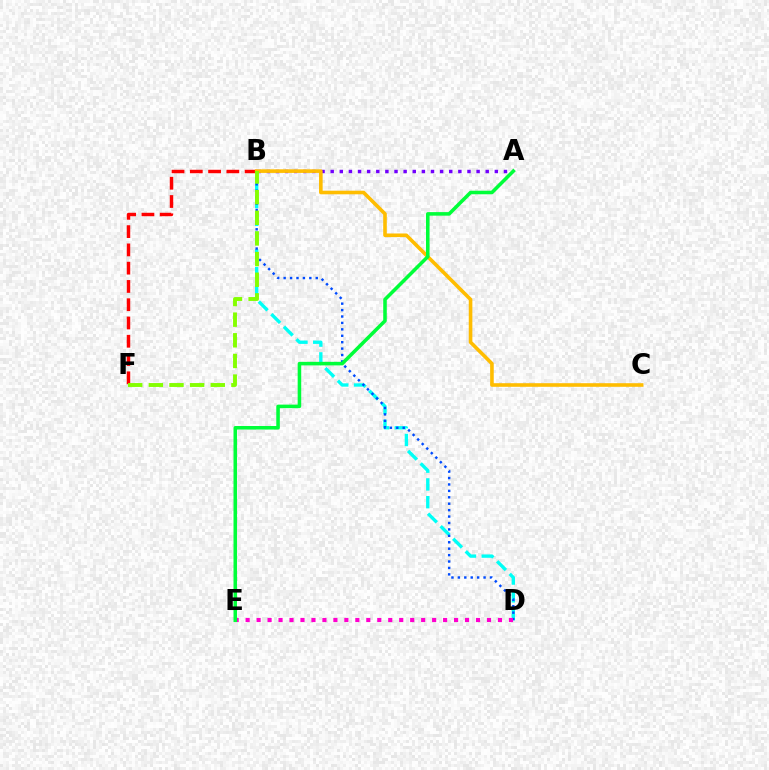{('B', 'D'): [{'color': '#00fff6', 'line_style': 'dashed', 'thickness': 2.41}, {'color': '#004bff', 'line_style': 'dotted', 'thickness': 1.74}], ('A', 'B'): [{'color': '#7200ff', 'line_style': 'dotted', 'thickness': 2.48}], ('B', 'F'): [{'color': '#ff0000', 'line_style': 'dashed', 'thickness': 2.48}, {'color': '#84ff00', 'line_style': 'dashed', 'thickness': 2.8}], ('B', 'C'): [{'color': '#ffbd00', 'line_style': 'solid', 'thickness': 2.6}], ('D', 'E'): [{'color': '#ff00cf', 'line_style': 'dotted', 'thickness': 2.98}], ('A', 'E'): [{'color': '#00ff39', 'line_style': 'solid', 'thickness': 2.55}]}